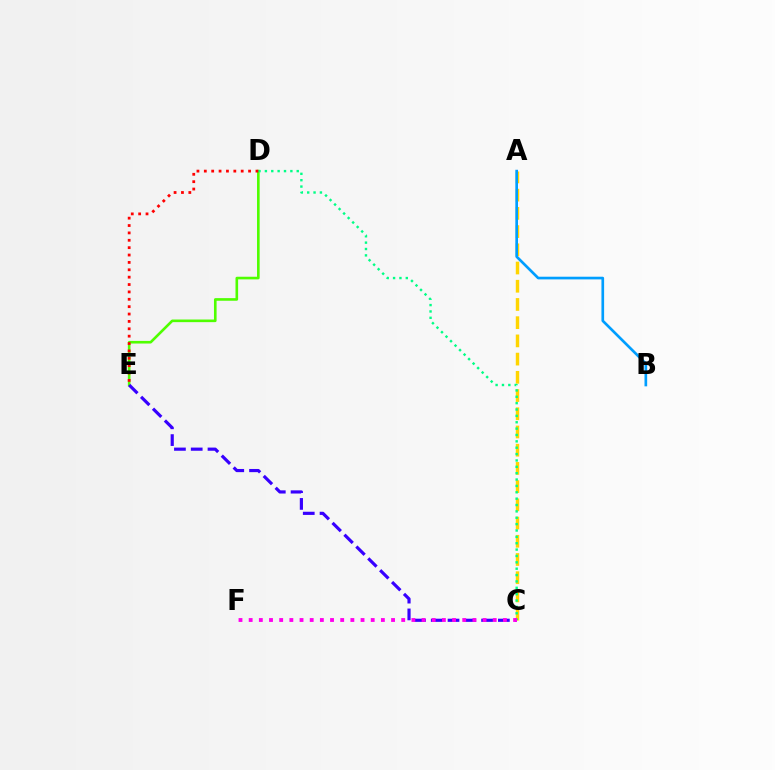{('A', 'C'): [{'color': '#ffd500', 'line_style': 'dashed', 'thickness': 2.47}], ('D', 'E'): [{'color': '#4fff00', 'line_style': 'solid', 'thickness': 1.89}, {'color': '#ff0000', 'line_style': 'dotted', 'thickness': 2.0}], ('C', 'D'): [{'color': '#00ff86', 'line_style': 'dotted', 'thickness': 1.73}], ('C', 'E'): [{'color': '#3700ff', 'line_style': 'dashed', 'thickness': 2.28}], ('A', 'B'): [{'color': '#009eff', 'line_style': 'solid', 'thickness': 1.92}], ('C', 'F'): [{'color': '#ff00ed', 'line_style': 'dotted', 'thickness': 2.76}]}